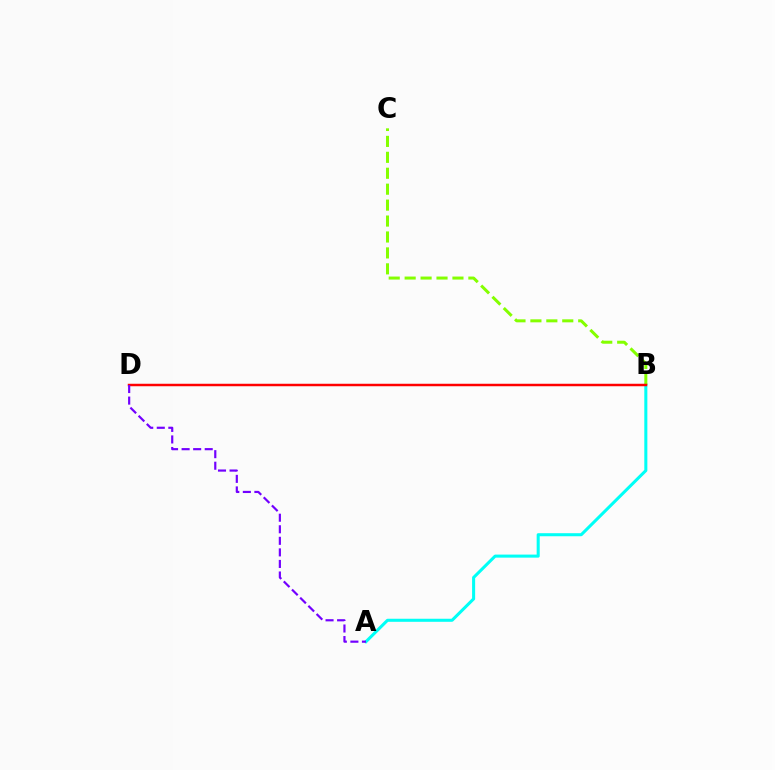{('A', 'B'): [{'color': '#00fff6', 'line_style': 'solid', 'thickness': 2.2}], ('B', 'C'): [{'color': '#84ff00', 'line_style': 'dashed', 'thickness': 2.16}], ('B', 'D'): [{'color': '#ff0000', 'line_style': 'solid', 'thickness': 1.78}], ('A', 'D'): [{'color': '#7200ff', 'line_style': 'dashed', 'thickness': 1.57}]}